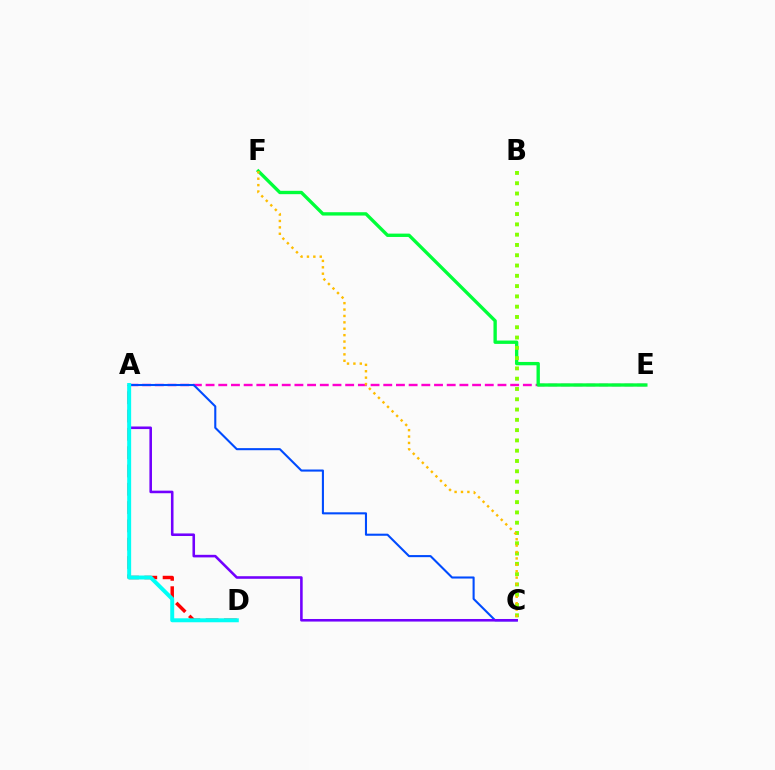{('A', 'E'): [{'color': '#ff00cf', 'line_style': 'dashed', 'thickness': 1.72}], ('A', 'C'): [{'color': '#004bff', 'line_style': 'solid', 'thickness': 1.5}, {'color': '#7200ff', 'line_style': 'solid', 'thickness': 1.85}], ('E', 'F'): [{'color': '#00ff39', 'line_style': 'solid', 'thickness': 2.41}], ('B', 'C'): [{'color': '#84ff00', 'line_style': 'dotted', 'thickness': 2.8}], ('A', 'D'): [{'color': '#ff0000', 'line_style': 'dashed', 'thickness': 2.49}, {'color': '#00fff6', 'line_style': 'solid', 'thickness': 2.85}], ('C', 'F'): [{'color': '#ffbd00', 'line_style': 'dotted', 'thickness': 1.74}]}